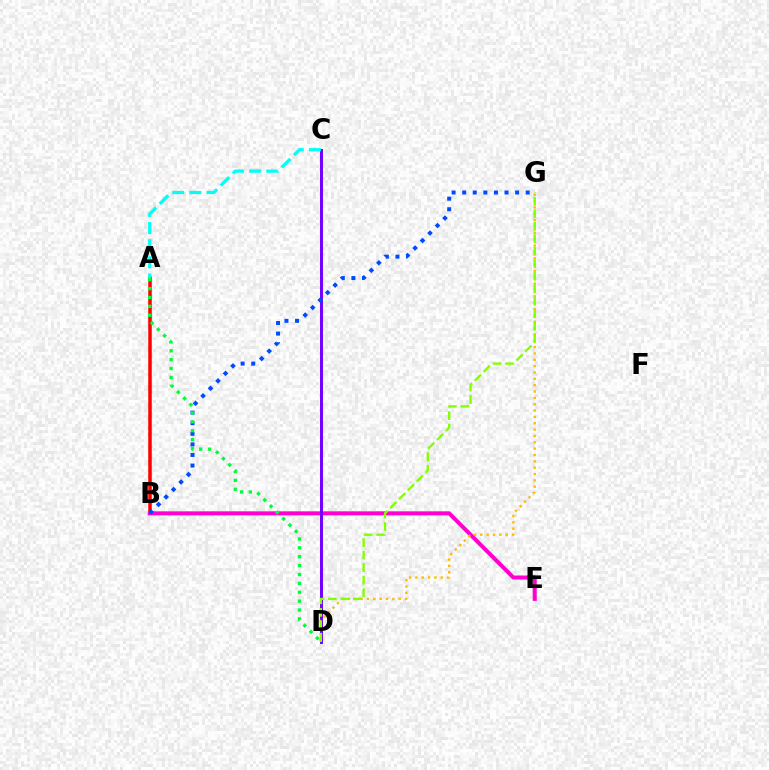{('A', 'B'): [{'color': '#ff0000', 'line_style': 'solid', 'thickness': 2.53}], ('B', 'E'): [{'color': '#ff00cf', 'line_style': 'solid', 'thickness': 2.89}], ('C', 'D'): [{'color': '#7200ff', 'line_style': 'solid', 'thickness': 2.13}], ('A', 'C'): [{'color': '#00fff6', 'line_style': 'dashed', 'thickness': 2.33}], ('B', 'G'): [{'color': '#004bff', 'line_style': 'dotted', 'thickness': 2.88}], ('A', 'D'): [{'color': '#00ff39', 'line_style': 'dotted', 'thickness': 2.41}], ('D', 'G'): [{'color': '#ffbd00', 'line_style': 'dotted', 'thickness': 1.72}, {'color': '#84ff00', 'line_style': 'dashed', 'thickness': 1.7}]}